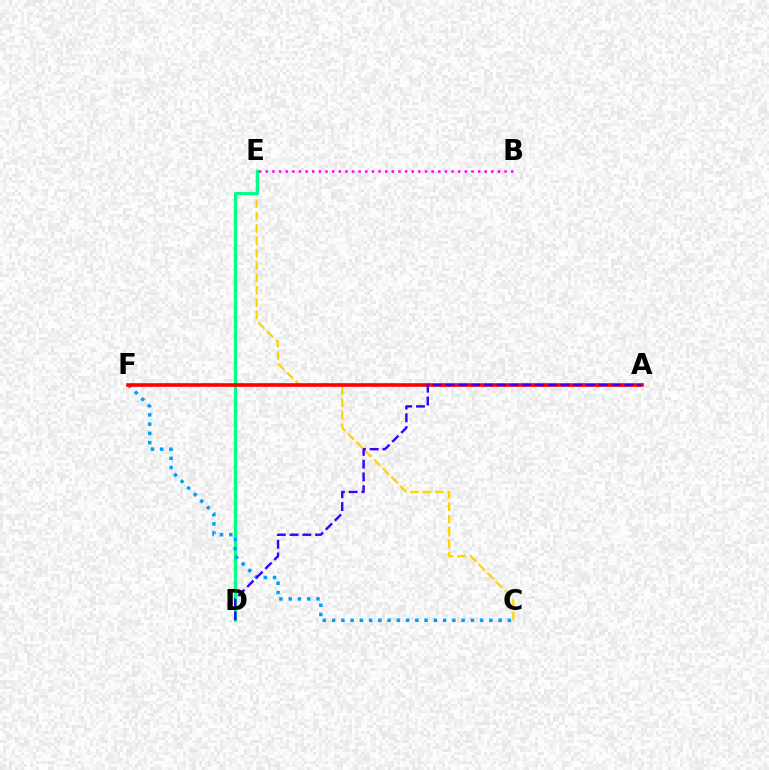{('C', 'E'): [{'color': '#ffd500', 'line_style': 'dashed', 'thickness': 1.68}], ('D', 'E'): [{'color': '#00ff86', 'line_style': 'solid', 'thickness': 2.28}], ('C', 'F'): [{'color': '#009eff', 'line_style': 'dotted', 'thickness': 2.51}], ('A', 'F'): [{'color': '#4fff00', 'line_style': 'dotted', 'thickness': 1.65}, {'color': '#ff0000', 'line_style': 'solid', 'thickness': 2.6}], ('B', 'E'): [{'color': '#ff00ed', 'line_style': 'dotted', 'thickness': 1.8}], ('A', 'D'): [{'color': '#3700ff', 'line_style': 'dashed', 'thickness': 1.73}]}